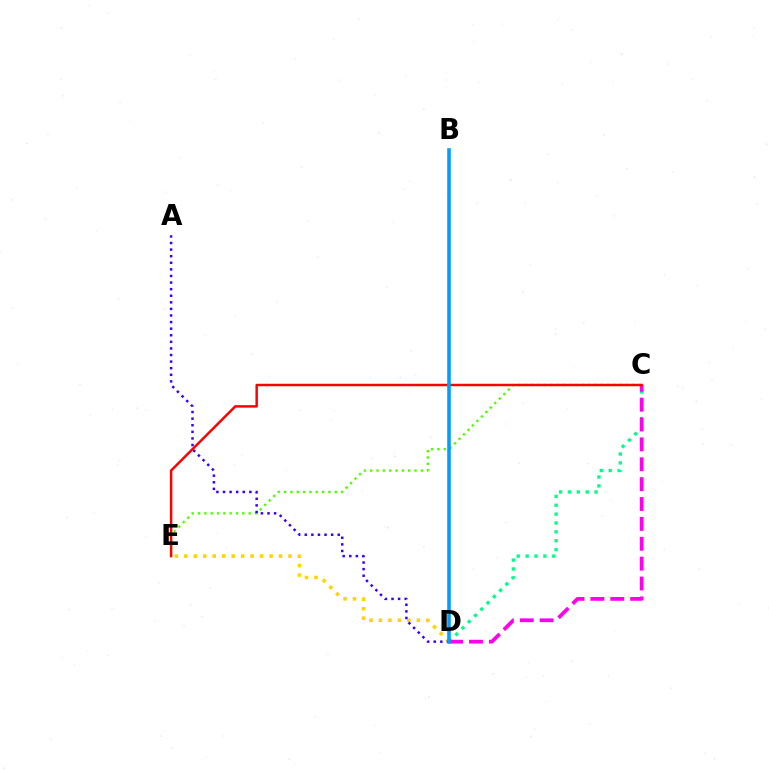{('D', 'E'): [{'color': '#ffd500', 'line_style': 'dotted', 'thickness': 2.57}], ('C', 'D'): [{'color': '#00ff86', 'line_style': 'dotted', 'thickness': 2.41}, {'color': '#ff00ed', 'line_style': 'dashed', 'thickness': 2.7}], ('C', 'E'): [{'color': '#4fff00', 'line_style': 'dotted', 'thickness': 1.72}, {'color': '#ff0000', 'line_style': 'solid', 'thickness': 1.78}], ('A', 'D'): [{'color': '#3700ff', 'line_style': 'dotted', 'thickness': 1.79}], ('B', 'D'): [{'color': '#009eff', 'line_style': 'solid', 'thickness': 2.57}]}